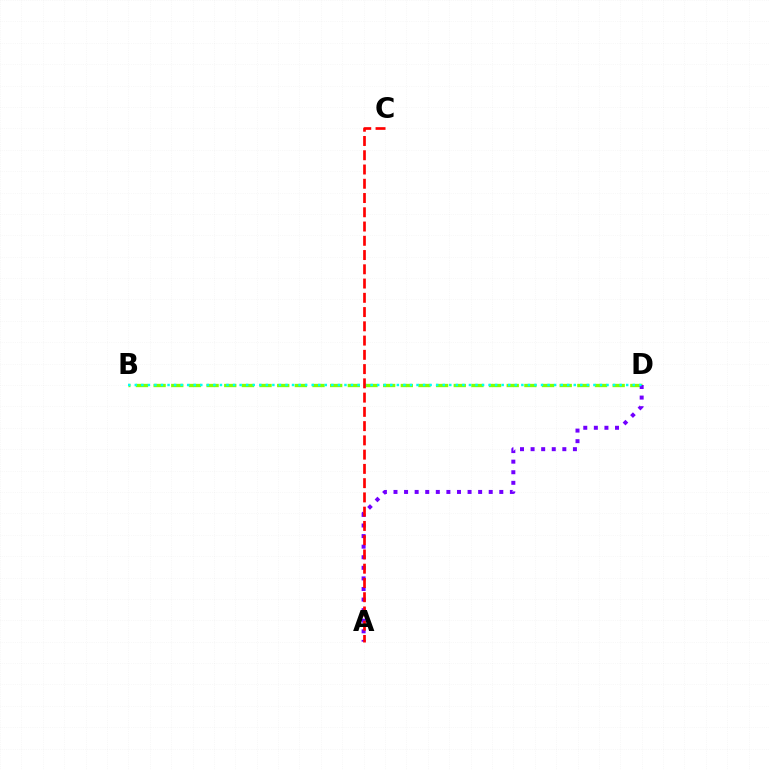{('B', 'D'): [{'color': '#84ff00', 'line_style': 'dashed', 'thickness': 2.4}, {'color': '#00fff6', 'line_style': 'dotted', 'thickness': 1.78}], ('A', 'D'): [{'color': '#7200ff', 'line_style': 'dotted', 'thickness': 2.87}], ('A', 'C'): [{'color': '#ff0000', 'line_style': 'dashed', 'thickness': 1.94}]}